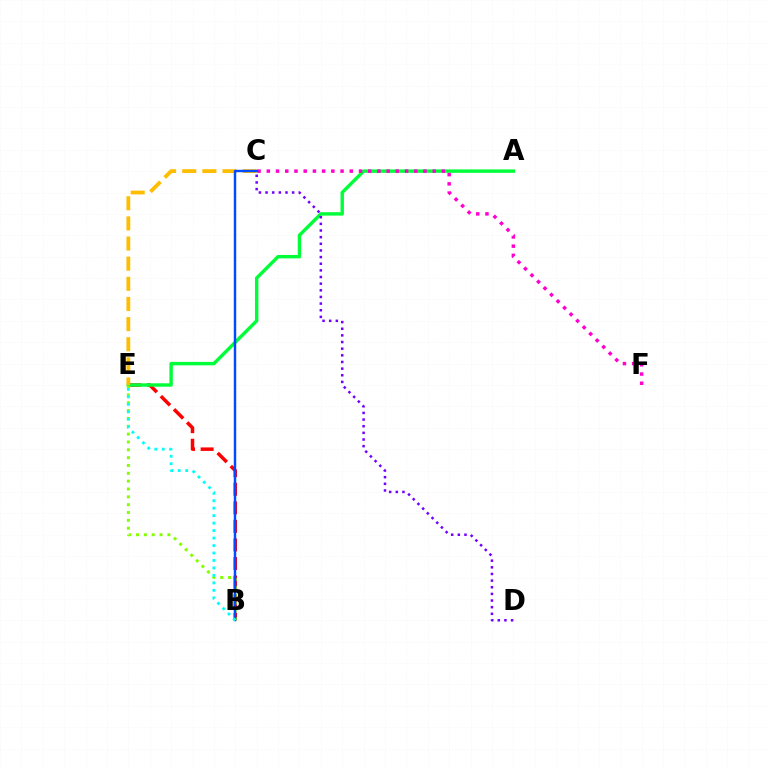{('B', 'E'): [{'color': '#ff0000', 'line_style': 'dashed', 'thickness': 2.52}, {'color': '#84ff00', 'line_style': 'dotted', 'thickness': 2.13}, {'color': '#00fff6', 'line_style': 'dotted', 'thickness': 2.03}], ('A', 'E'): [{'color': '#00ff39', 'line_style': 'solid', 'thickness': 2.46}], ('C', 'F'): [{'color': '#ff00cf', 'line_style': 'dotted', 'thickness': 2.5}], ('C', 'E'): [{'color': '#ffbd00', 'line_style': 'dashed', 'thickness': 2.74}], ('B', 'C'): [{'color': '#004bff', 'line_style': 'solid', 'thickness': 1.76}], ('C', 'D'): [{'color': '#7200ff', 'line_style': 'dotted', 'thickness': 1.81}]}